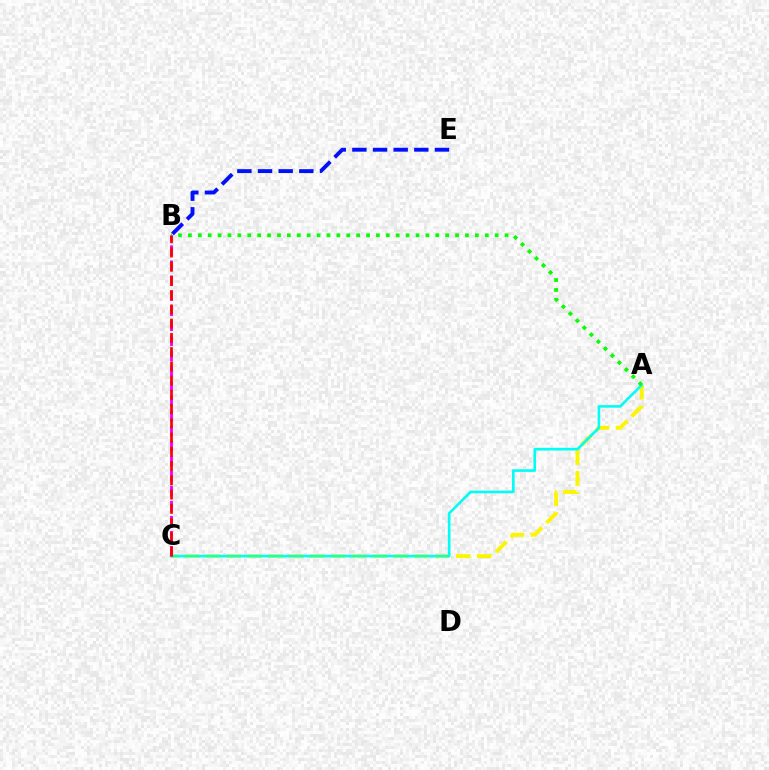{('A', 'C'): [{'color': '#fcf500', 'line_style': 'dashed', 'thickness': 2.83}, {'color': '#00fff6', 'line_style': 'solid', 'thickness': 1.9}], ('B', 'C'): [{'color': '#ee00ff', 'line_style': 'dashed', 'thickness': 2.04}, {'color': '#ff0000', 'line_style': 'dashed', 'thickness': 1.93}], ('A', 'B'): [{'color': '#08ff00', 'line_style': 'dotted', 'thickness': 2.69}], ('B', 'E'): [{'color': '#0010ff', 'line_style': 'dashed', 'thickness': 2.8}]}